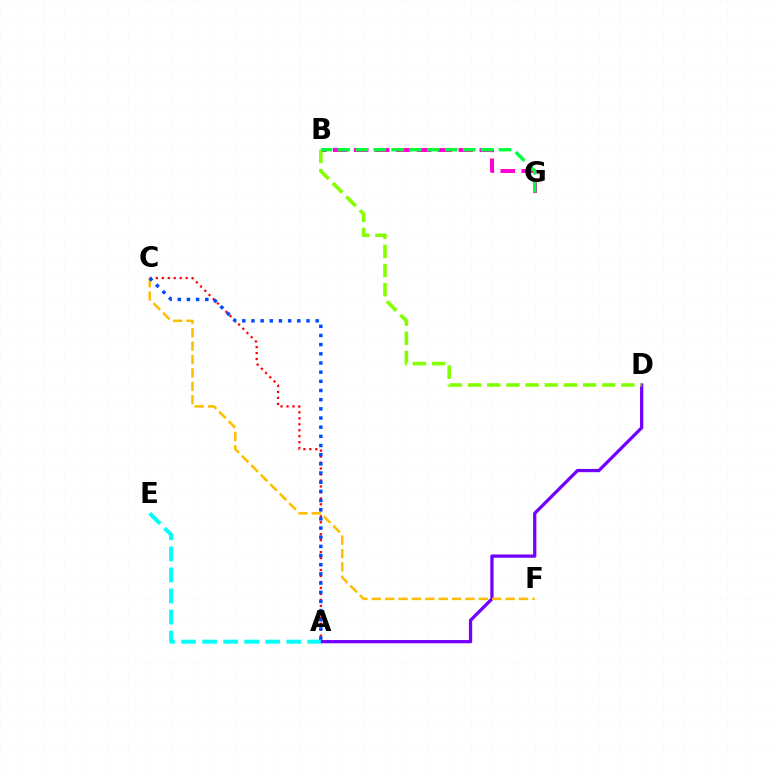{('A', 'C'): [{'color': '#ff0000', 'line_style': 'dotted', 'thickness': 1.62}, {'color': '#004bff', 'line_style': 'dotted', 'thickness': 2.49}], ('A', 'D'): [{'color': '#7200ff', 'line_style': 'solid', 'thickness': 2.35}], ('A', 'E'): [{'color': '#00fff6', 'line_style': 'dashed', 'thickness': 2.86}], ('B', 'G'): [{'color': '#ff00cf', 'line_style': 'dashed', 'thickness': 2.85}, {'color': '#00ff39', 'line_style': 'dashed', 'thickness': 2.43}], ('C', 'F'): [{'color': '#ffbd00', 'line_style': 'dashed', 'thickness': 1.82}], ('B', 'D'): [{'color': '#84ff00', 'line_style': 'dashed', 'thickness': 2.6}]}